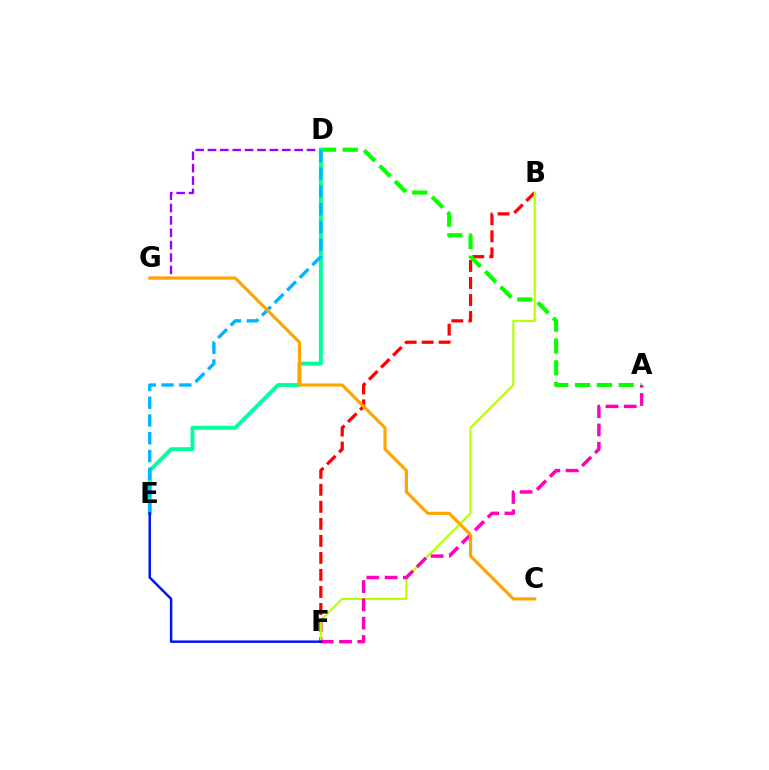{('B', 'F'): [{'color': '#ff0000', 'line_style': 'dashed', 'thickness': 2.31}, {'color': '#b3ff00', 'line_style': 'solid', 'thickness': 1.51}], ('D', 'G'): [{'color': '#9b00ff', 'line_style': 'dashed', 'thickness': 1.68}], ('A', 'D'): [{'color': '#08ff00', 'line_style': 'dashed', 'thickness': 2.96}], ('D', 'E'): [{'color': '#00ff9d', 'line_style': 'solid', 'thickness': 2.81}, {'color': '#00b5ff', 'line_style': 'dashed', 'thickness': 2.41}], ('A', 'F'): [{'color': '#ff00bd', 'line_style': 'dashed', 'thickness': 2.49}], ('E', 'F'): [{'color': '#0010ff', 'line_style': 'solid', 'thickness': 1.76}], ('C', 'G'): [{'color': '#ffa500', 'line_style': 'solid', 'thickness': 2.27}]}